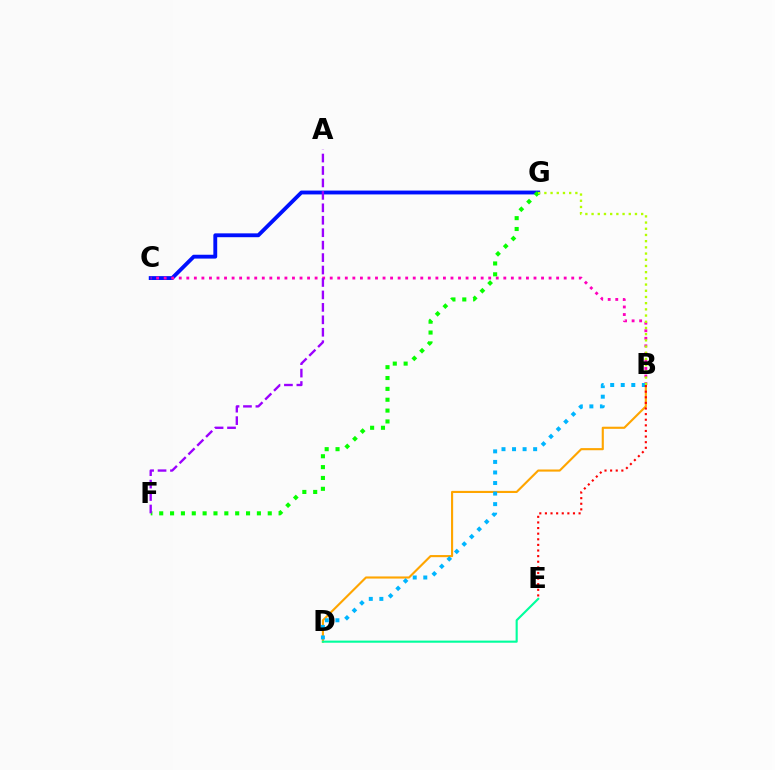{('C', 'G'): [{'color': '#0010ff', 'line_style': 'solid', 'thickness': 2.77}], ('B', 'D'): [{'color': '#ffa500', 'line_style': 'solid', 'thickness': 1.53}, {'color': '#00b5ff', 'line_style': 'dotted', 'thickness': 2.87}], ('B', 'C'): [{'color': '#ff00bd', 'line_style': 'dotted', 'thickness': 2.05}], ('D', 'E'): [{'color': '#00ff9d', 'line_style': 'solid', 'thickness': 1.53}], ('F', 'G'): [{'color': '#08ff00', 'line_style': 'dotted', 'thickness': 2.95}], ('B', 'G'): [{'color': '#b3ff00', 'line_style': 'dotted', 'thickness': 1.68}], ('B', 'E'): [{'color': '#ff0000', 'line_style': 'dotted', 'thickness': 1.52}], ('A', 'F'): [{'color': '#9b00ff', 'line_style': 'dashed', 'thickness': 1.69}]}